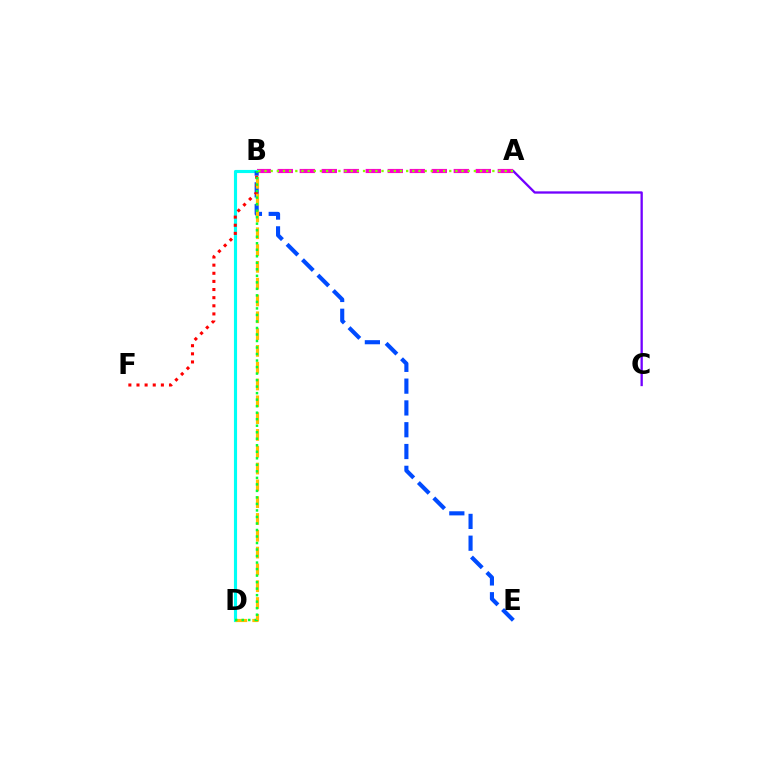{('A', 'C'): [{'color': '#7200ff', 'line_style': 'solid', 'thickness': 1.66}], ('A', 'B'): [{'color': '#ff00cf', 'line_style': 'dashed', 'thickness': 2.99}, {'color': '#84ff00', 'line_style': 'dotted', 'thickness': 1.67}], ('B', 'D'): [{'color': '#00fff6', 'line_style': 'solid', 'thickness': 2.25}, {'color': '#ffbd00', 'line_style': 'dashed', 'thickness': 2.28}, {'color': '#00ff39', 'line_style': 'dotted', 'thickness': 1.77}], ('B', 'E'): [{'color': '#004bff', 'line_style': 'dashed', 'thickness': 2.96}], ('B', 'F'): [{'color': '#ff0000', 'line_style': 'dotted', 'thickness': 2.21}]}